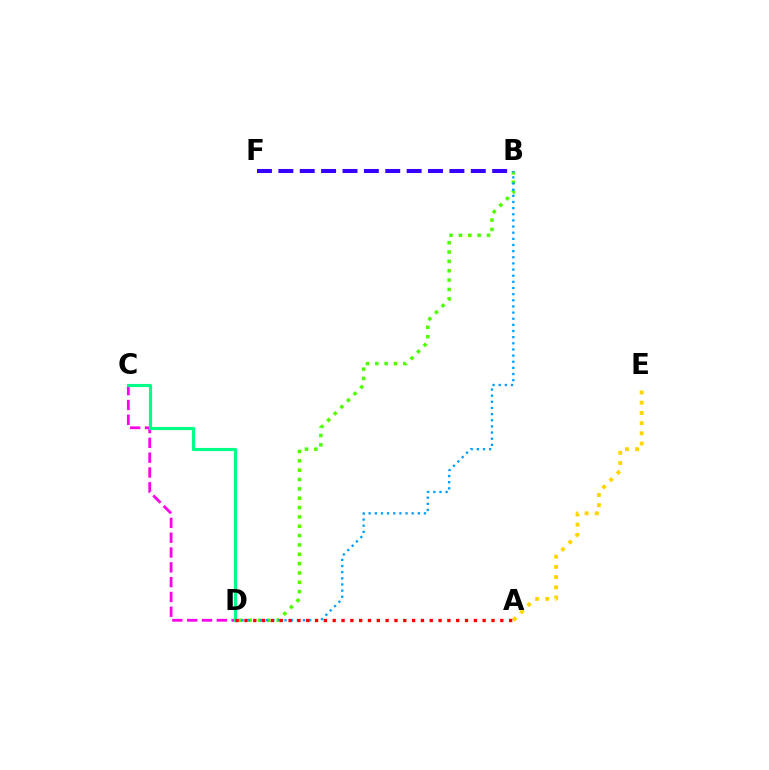{('C', 'D'): [{'color': '#ff00ed', 'line_style': 'dashed', 'thickness': 2.01}, {'color': '#00ff86', 'line_style': 'solid', 'thickness': 2.27}], ('A', 'E'): [{'color': '#ffd500', 'line_style': 'dotted', 'thickness': 2.77}], ('B', 'D'): [{'color': '#4fff00', 'line_style': 'dotted', 'thickness': 2.54}, {'color': '#009eff', 'line_style': 'dotted', 'thickness': 1.67}], ('B', 'F'): [{'color': '#3700ff', 'line_style': 'dashed', 'thickness': 2.9}], ('A', 'D'): [{'color': '#ff0000', 'line_style': 'dotted', 'thickness': 2.4}]}